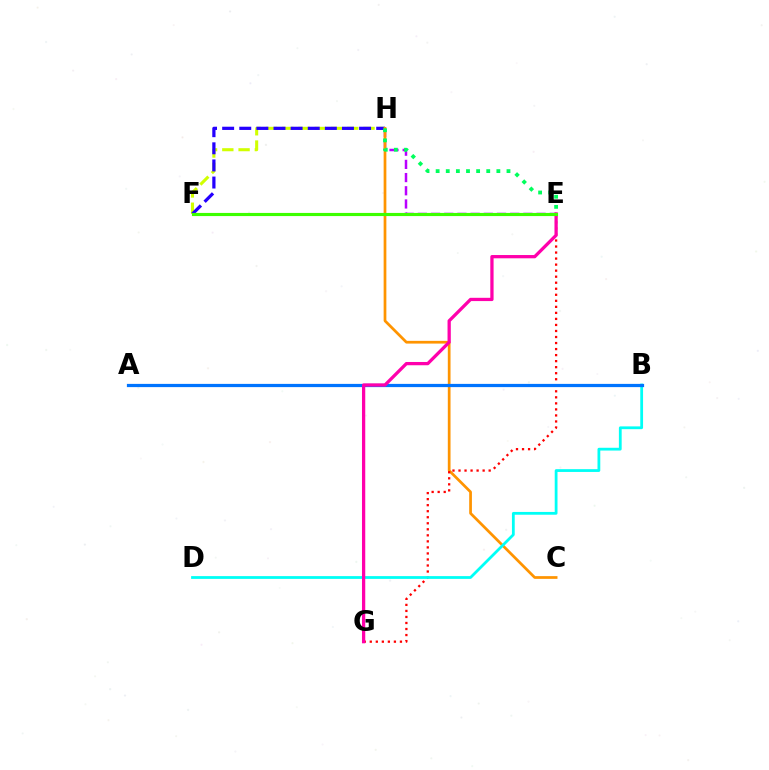{('E', 'H'): [{'color': '#b900ff', 'line_style': 'dashed', 'thickness': 1.79}, {'color': '#00ff5c', 'line_style': 'dotted', 'thickness': 2.75}], ('F', 'H'): [{'color': '#d1ff00', 'line_style': 'dashed', 'thickness': 2.21}, {'color': '#2500ff', 'line_style': 'dashed', 'thickness': 2.33}], ('C', 'H'): [{'color': '#ff9400', 'line_style': 'solid', 'thickness': 1.96}], ('E', 'G'): [{'color': '#ff0000', 'line_style': 'dotted', 'thickness': 1.64}, {'color': '#ff00ac', 'line_style': 'solid', 'thickness': 2.35}], ('B', 'D'): [{'color': '#00fff6', 'line_style': 'solid', 'thickness': 2.0}], ('A', 'B'): [{'color': '#0074ff', 'line_style': 'solid', 'thickness': 2.33}], ('E', 'F'): [{'color': '#3dff00', 'line_style': 'solid', 'thickness': 2.26}]}